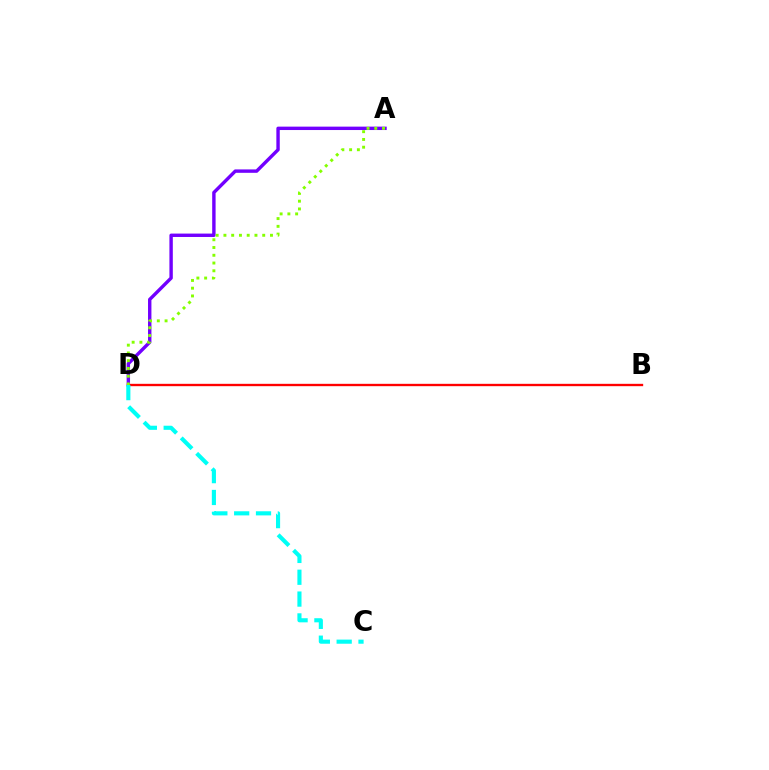{('A', 'D'): [{'color': '#7200ff', 'line_style': 'solid', 'thickness': 2.45}, {'color': '#84ff00', 'line_style': 'dotted', 'thickness': 2.11}], ('B', 'D'): [{'color': '#ff0000', 'line_style': 'solid', 'thickness': 1.69}], ('C', 'D'): [{'color': '#00fff6', 'line_style': 'dashed', 'thickness': 2.97}]}